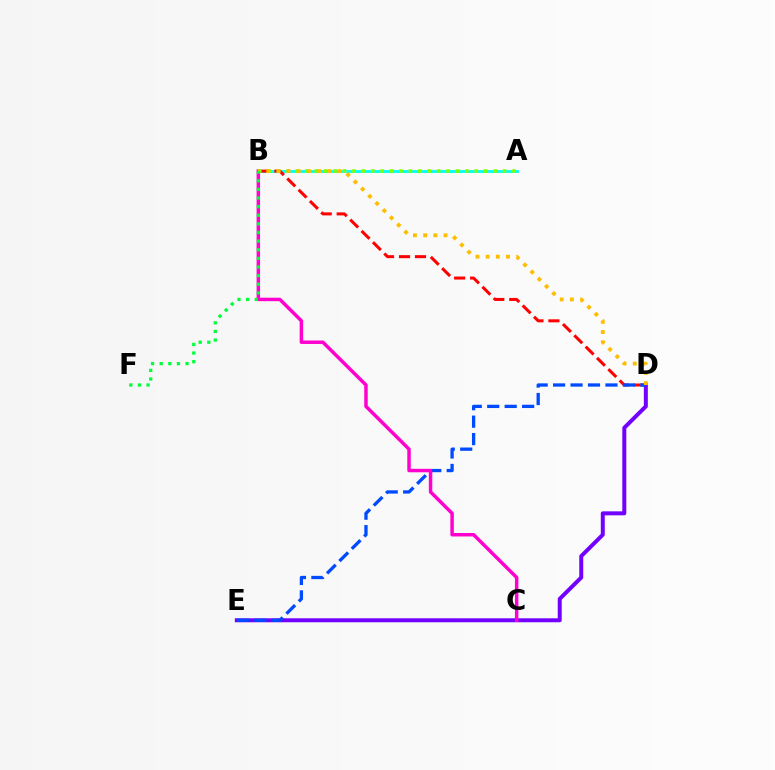{('A', 'B'): [{'color': '#00fff6', 'line_style': 'solid', 'thickness': 2.03}, {'color': '#84ff00', 'line_style': 'dotted', 'thickness': 2.56}], ('B', 'D'): [{'color': '#ff0000', 'line_style': 'dashed', 'thickness': 2.17}, {'color': '#ffbd00', 'line_style': 'dotted', 'thickness': 2.77}], ('D', 'E'): [{'color': '#7200ff', 'line_style': 'solid', 'thickness': 2.86}, {'color': '#004bff', 'line_style': 'dashed', 'thickness': 2.37}], ('B', 'C'): [{'color': '#ff00cf', 'line_style': 'solid', 'thickness': 2.49}], ('B', 'F'): [{'color': '#00ff39', 'line_style': 'dotted', 'thickness': 2.34}]}